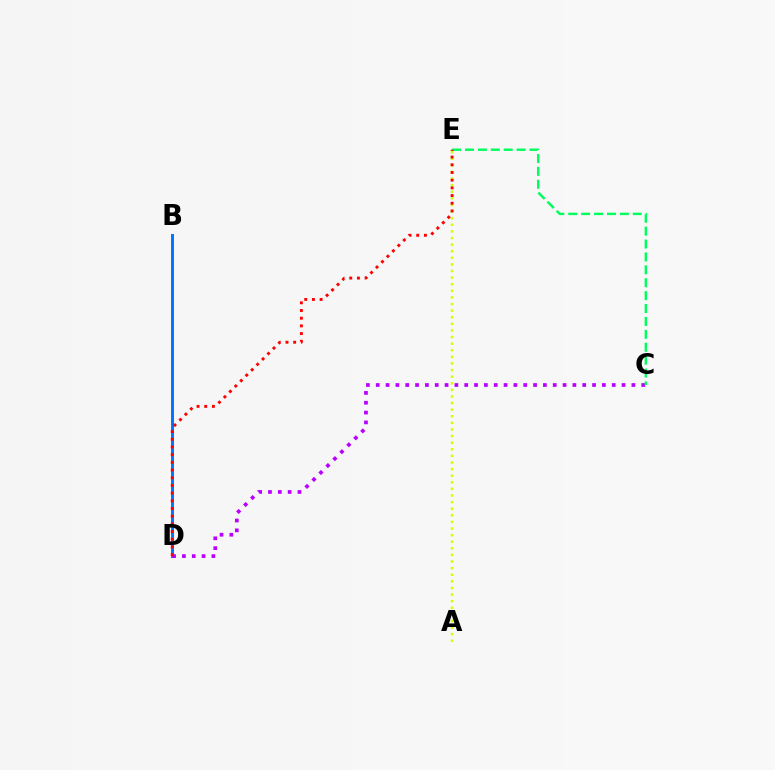{('A', 'E'): [{'color': '#d1ff00', 'line_style': 'dotted', 'thickness': 1.79}], ('B', 'D'): [{'color': '#0074ff', 'line_style': 'solid', 'thickness': 2.12}], ('C', 'D'): [{'color': '#b900ff', 'line_style': 'dotted', 'thickness': 2.67}], ('C', 'E'): [{'color': '#00ff5c', 'line_style': 'dashed', 'thickness': 1.75}], ('D', 'E'): [{'color': '#ff0000', 'line_style': 'dotted', 'thickness': 2.09}]}